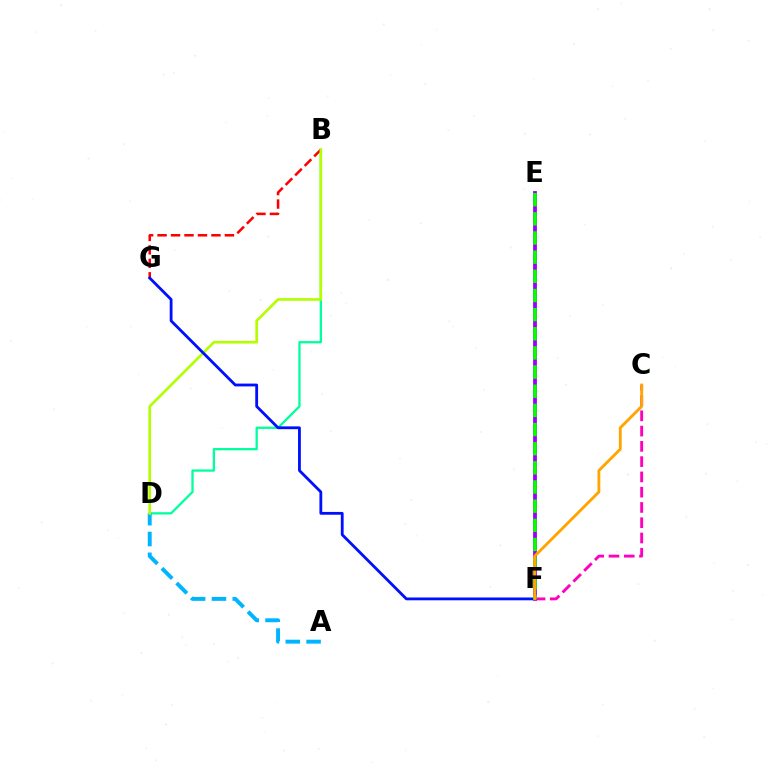{('E', 'F'): [{'color': '#9b00ff', 'line_style': 'solid', 'thickness': 2.74}, {'color': '#08ff00', 'line_style': 'dashed', 'thickness': 2.6}], ('B', 'D'): [{'color': '#00ff9d', 'line_style': 'solid', 'thickness': 1.65}, {'color': '#b3ff00', 'line_style': 'solid', 'thickness': 1.92}], ('B', 'G'): [{'color': '#ff0000', 'line_style': 'dashed', 'thickness': 1.83}], ('C', 'F'): [{'color': '#ff00bd', 'line_style': 'dashed', 'thickness': 2.07}, {'color': '#ffa500', 'line_style': 'solid', 'thickness': 2.06}], ('A', 'D'): [{'color': '#00b5ff', 'line_style': 'dashed', 'thickness': 2.83}], ('F', 'G'): [{'color': '#0010ff', 'line_style': 'solid', 'thickness': 2.02}]}